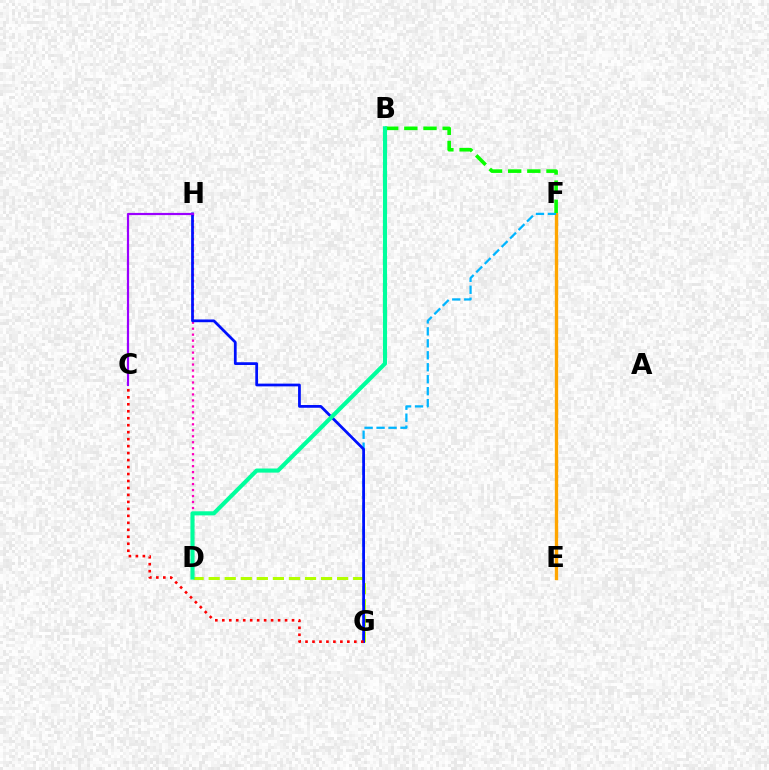{('D', 'H'): [{'color': '#ff00bd', 'line_style': 'dotted', 'thickness': 1.62}], ('E', 'F'): [{'color': '#ffa500', 'line_style': 'solid', 'thickness': 2.41}], ('F', 'G'): [{'color': '#00b5ff', 'line_style': 'dashed', 'thickness': 1.63}], ('B', 'F'): [{'color': '#08ff00', 'line_style': 'dashed', 'thickness': 2.6}], ('D', 'G'): [{'color': '#b3ff00', 'line_style': 'dashed', 'thickness': 2.18}], ('G', 'H'): [{'color': '#0010ff', 'line_style': 'solid', 'thickness': 1.98}], ('B', 'D'): [{'color': '#00ff9d', 'line_style': 'solid', 'thickness': 2.96}], ('C', 'G'): [{'color': '#ff0000', 'line_style': 'dotted', 'thickness': 1.89}], ('C', 'H'): [{'color': '#9b00ff', 'line_style': 'solid', 'thickness': 1.58}]}